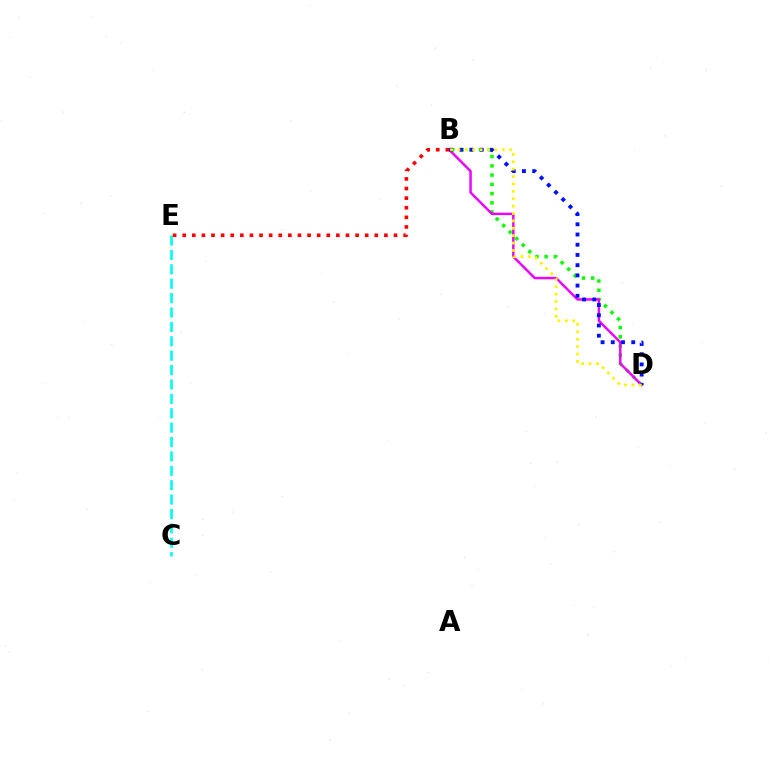{('C', 'E'): [{'color': '#00fff6', 'line_style': 'dashed', 'thickness': 1.96}], ('B', 'D'): [{'color': '#08ff00', 'line_style': 'dotted', 'thickness': 2.51}, {'color': '#ee00ff', 'line_style': 'solid', 'thickness': 1.77}, {'color': '#0010ff', 'line_style': 'dotted', 'thickness': 2.77}, {'color': '#fcf500', 'line_style': 'dotted', 'thickness': 2.01}], ('B', 'E'): [{'color': '#ff0000', 'line_style': 'dotted', 'thickness': 2.61}]}